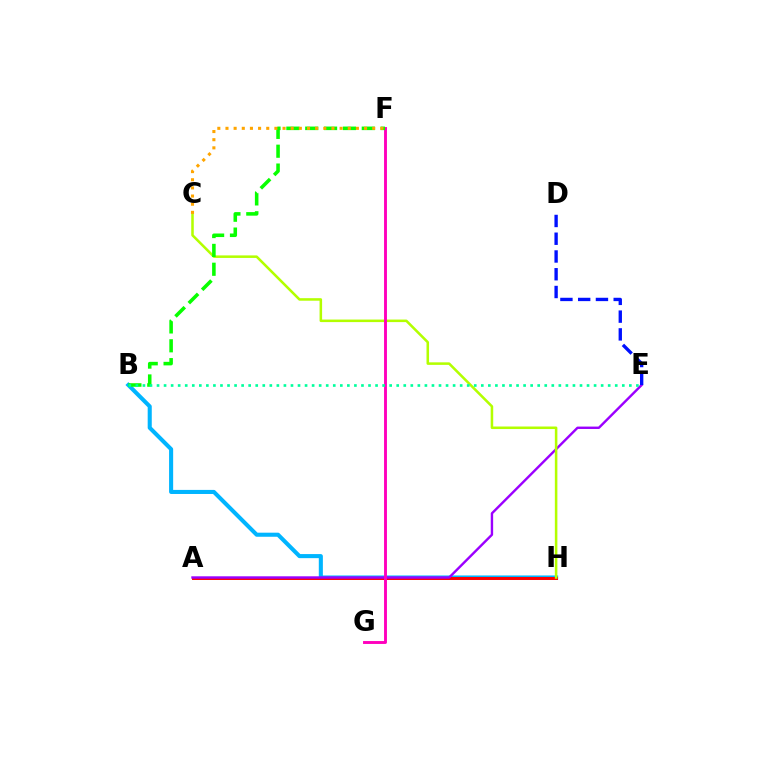{('B', 'H'): [{'color': '#00b5ff', 'line_style': 'solid', 'thickness': 2.93}], ('A', 'H'): [{'color': '#ff0000', 'line_style': 'solid', 'thickness': 2.13}], ('A', 'E'): [{'color': '#9b00ff', 'line_style': 'solid', 'thickness': 1.73}], ('C', 'H'): [{'color': '#b3ff00', 'line_style': 'solid', 'thickness': 1.83}], ('F', 'G'): [{'color': '#ff00bd', 'line_style': 'solid', 'thickness': 2.08}], ('D', 'E'): [{'color': '#0010ff', 'line_style': 'dashed', 'thickness': 2.41}], ('B', 'F'): [{'color': '#08ff00', 'line_style': 'dashed', 'thickness': 2.56}], ('C', 'F'): [{'color': '#ffa500', 'line_style': 'dotted', 'thickness': 2.21}], ('B', 'E'): [{'color': '#00ff9d', 'line_style': 'dotted', 'thickness': 1.92}]}